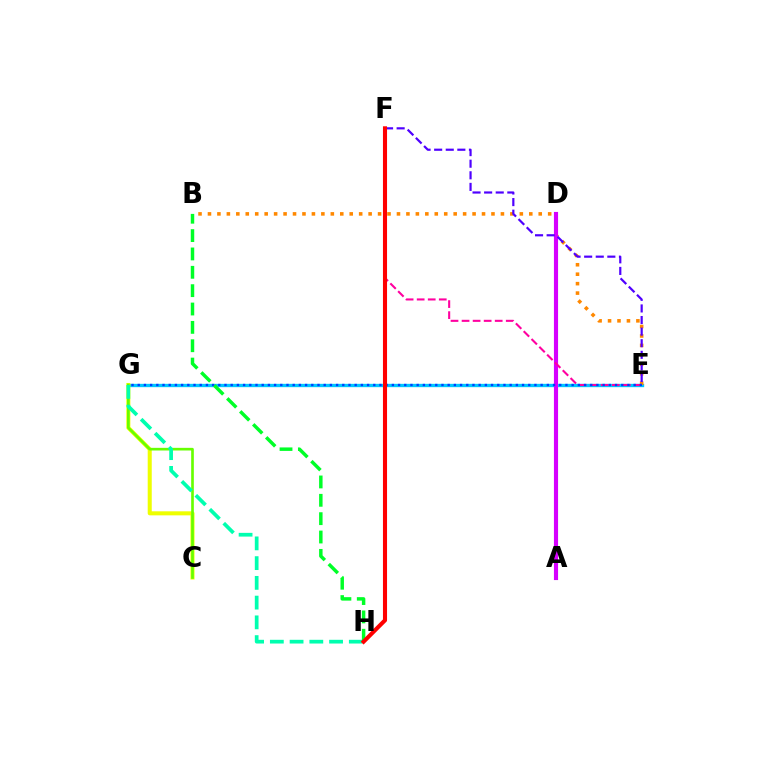{('E', 'G'): [{'color': '#00c7ff', 'line_style': 'solid', 'thickness': 2.4}, {'color': '#003fff', 'line_style': 'dotted', 'thickness': 1.68}], ('B', 'E'): [{'color': '#ff8800', 'line_style': 'dotted', 'thickness': 2.57}], ('C', 'G'): [{'color': '#eeff00', 'line_style': 'solid', 'thickness': 2.91}, {'color': '#66ff00', 'line_style': 'solid', 'thickness': 1.91}], ('A', 'D'): [{'color': '#d600ff', 'line_style': 'solid', 'thickness': 2.98}], ('E', 'F'): [{'color': '#ff00a0', 'line_style': 'dashed', 'thickness': 1.5}, {'color': '#4f00ff', 'line_style': 'dashed', 'thickness': 1.58}], ('G', 'H'): [{'color': '#00ffaf', 'line_style': 'dashed', 'thickness': 2.68}], ('B', 'H'): [{'color': '#00ff27', 'line_style': 'dashed', 'thickness': 2.49}], ('F', 'H'): [{'color': '#ff0000', 'line_style': 'solid', 'thickness': 2.94}]}